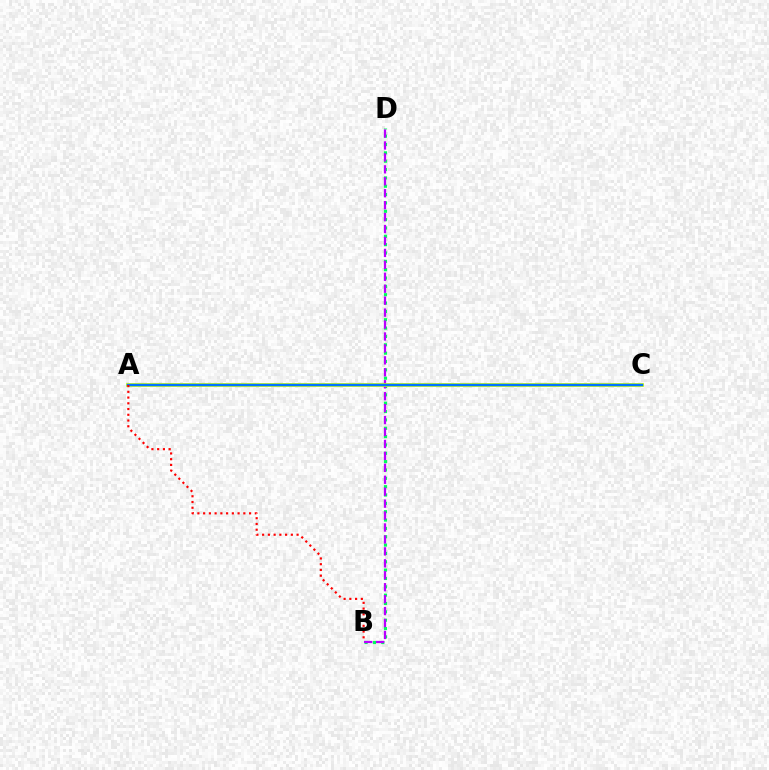{('B', 'D'): [{'color': '#00ff5c', 'line_style': 'dotted', 'thickness': 2.27}, {'color': '#b900ff', 'line_style': 'dashed', 'thickness': 1.62}], ('A', 'C'): [{'color': '#d1ff00', 'line_style': 'solid', 'thickness': 2.69}, {'color': '#0074ff', 'line_style': 'solid', 'thickness': 1.77}], ('A', 'B'): [{'color': '#ff0000', 'line_style': 'dotted', 'thickness': 1.56}]}